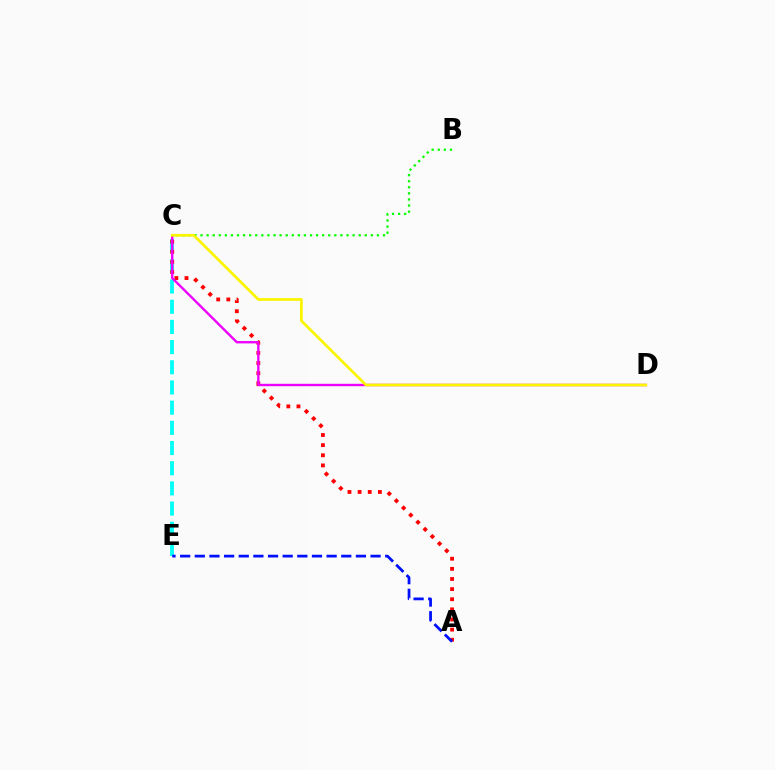{('C', 'E'): [{'color': '#00fff6', 'line_style': 'dashed', 'thickness': 2.74}], ('B', 'C'): [{'color': '#08ff00', 'line_style': 'dotted', 'thickness': 1.65}], ('A', 'C'): [{'color': '#ff0000', 'line_style': 'dotted', 'thickness': 2.75}], ('A', 'E'): [{'color': '#0010ff', 'line_style': 'dashed', 'thickness': 1.99}], ('C', 'D'): [{'color': '#ee00ff', 'line_style': 'solid', 'thickness': 1.72}, {'color': '#fcf500', 'line_style': 'solid', 'thickness': 1.97}]}